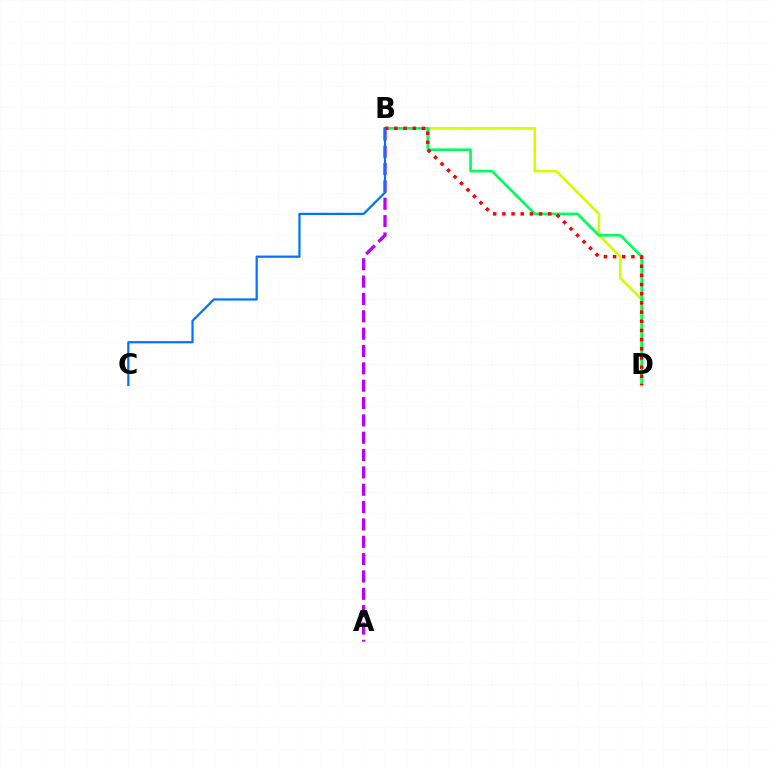{('B', 'D'): [{'color': '#d1ff00', 'line_style': 'solid', 'thickness': 1.88}, {'color': '#00ff5c', 'line_style': 'solid', 'thickness': 1.9}, {'color': '#ff0000', 'line_style': 'dotted', 'thickness': 2.49}], ('A', 'B'): [{'color': '#b900ff', 'line_style': 'dashed', 'thickness': 2.36}], ('B', 'C'): [{'color': '#0074ff', 'line_style': 'solid', 'thickness': 1.6}]}